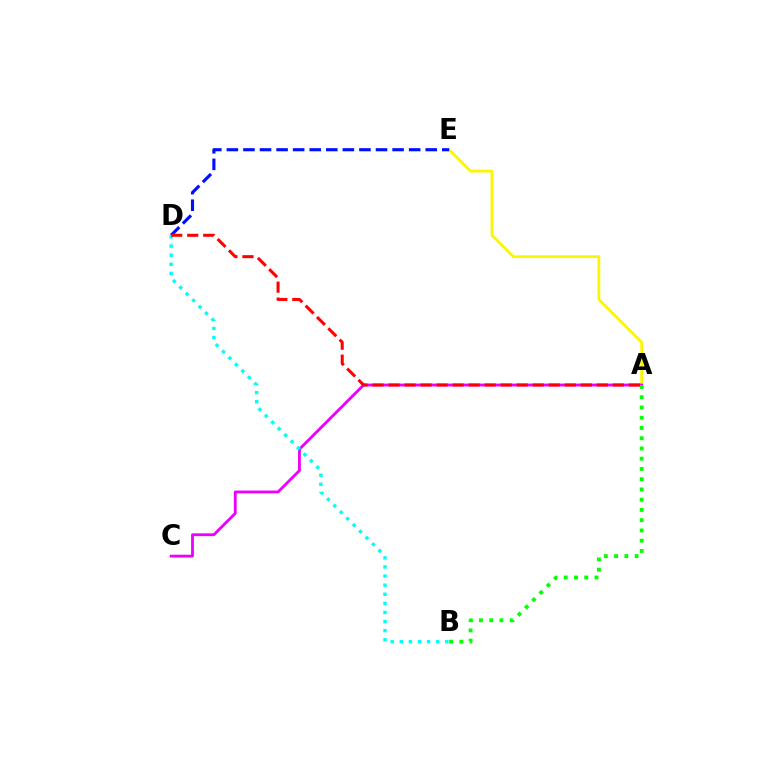{('A', 'E'): [{'color': '#fcf500', 'line_style': 'solid', 'thickness': 1.97}], ('D', 'E'): [{'color': '#0010ff', 'line_style': 'dashed', 'thickness': 2.25}], ('A', 'C'): [{'color': '#ee00ff', 'line_style': 'solid', 'thickness': 2.03}], ('B', 'D'): [{'color': '#00fff6', 'line_style': 'dotted', 'thickness': 2.47}], ('A', 'B'): [{'color': '#08ff00', 'line_style': 'dotted', 'thickness': 2.78}], ('A', 'D'): [{'color': '#ff0000', 'line_style': 'dashed', 'thickness': 2.18}]}